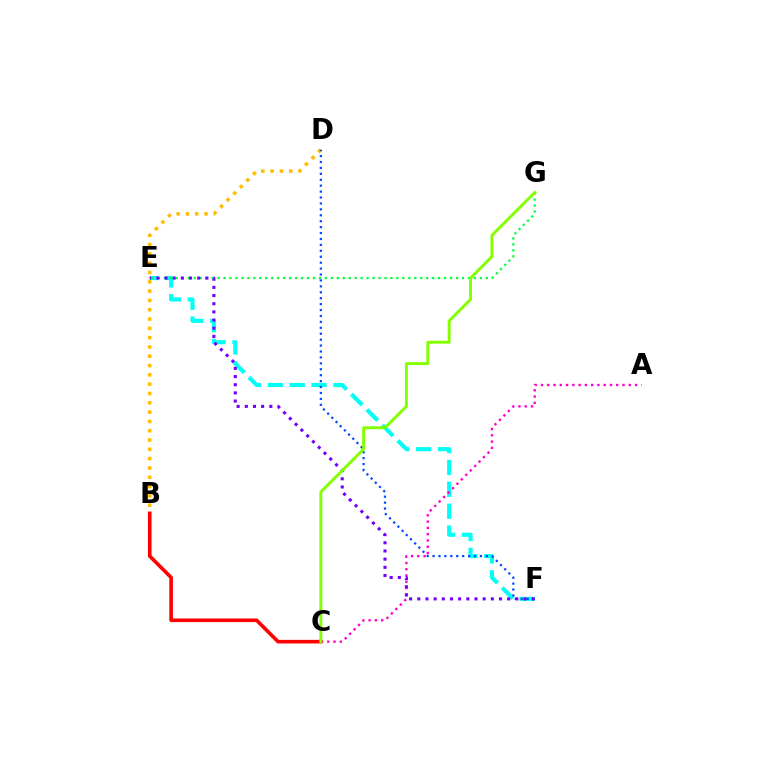{('B', 'D'): [{'color': '#ffbd00', 'line_style': 'dotted', 'thickness': 2.53}], ('E', 'F'): [{'color': '#00fff6', 'line_style': 'dashed', 'thickness': 2.97}, {'color': '#7200ff', 'line_style': 'dotted', 'thickness': 2.22}], ('E', 'G'): [{'color': '#00ff39', 'line_style': 'dotted', 'thickness': 1.62}], ('D', 'F'): [{'color': '#004bff', 'line_style': 'dotted', 'thickness': 1.61}], ('A', 'C'): [{'color': '#ff00cf', 'line_style': 'dotted', 'thickness': 1.7}], ('B', 'C'): [{'color': '#ff0000', 'line_style': 'solid', 'thickness': 2.6}], ('C', 'G'): [{'color': '#84ff00', 'line_style': 'solid', 'thickness': 2.11}]}